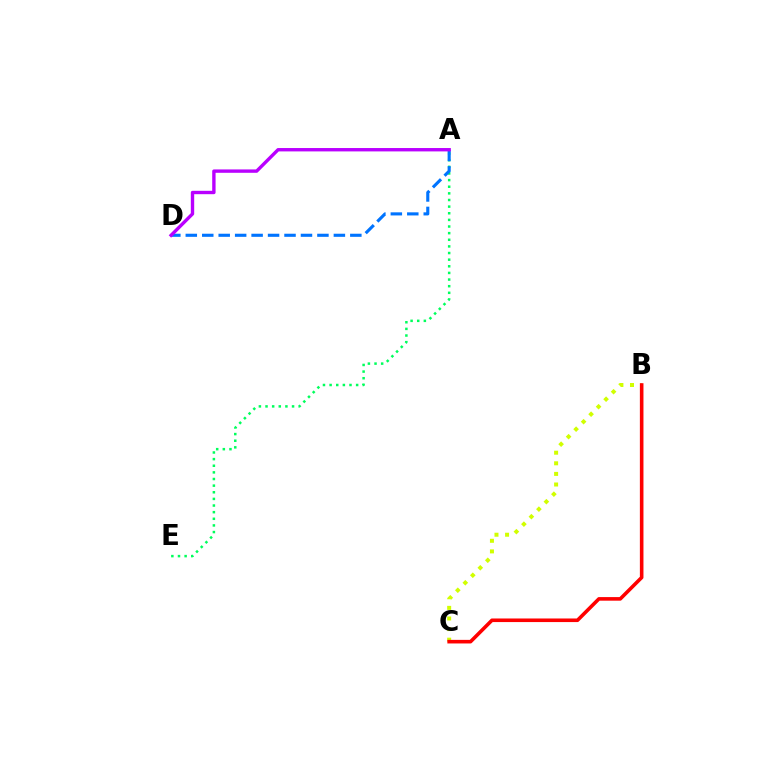{('B', 'C'): [{'color': '#d1ff00', 'line_style': 'dotted', 'thickness': 2.88}, {'color': '#ff0000', 'line_style': 'solid', 'thickness': 2.59}], ('A', 'E'): [{'color': '#00ff5c', 'line_style': 'dotted', 'thickness': 1.8}], ('A', 'D'): [{'color': '#0074ff', 'line_style': 'dashed', 'thickness': 2.24}, {'color': '#b900ff', 'line_style': 'solid', 'thickness': 2.43}]}